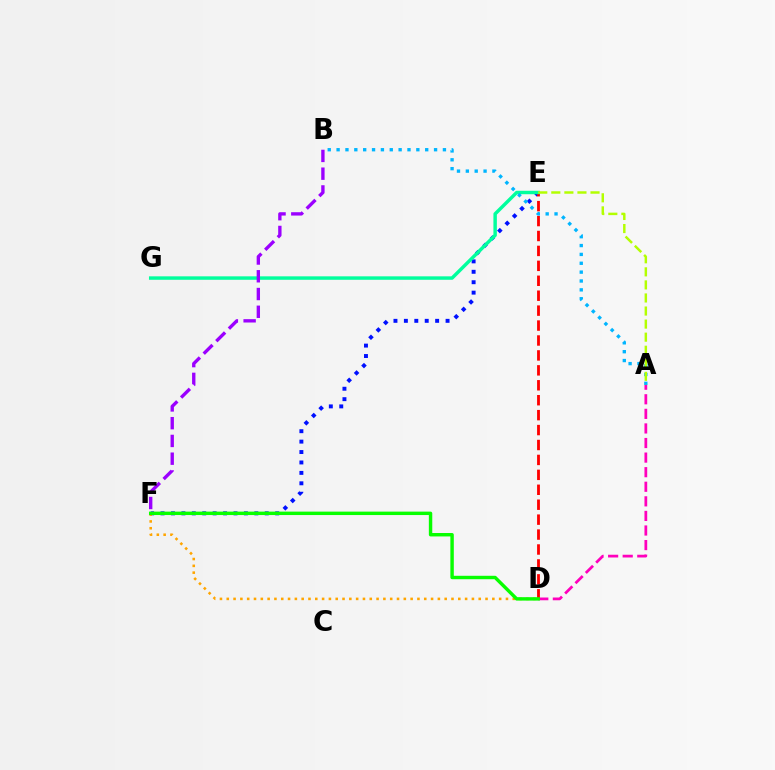{('E', 'F'): [{'color': '#0010ff', 'line_style': 'dotted', 'thickness': 2.83}], ('D', 'F'): [{'color': '#ffa500', 'line_style': 'dotted', 'thickness': 1.85}, {'color': '#08ff00', 'line_style': 'solid', 'thickness': 2.46}], ('A', 'D'): [{'color': '#ff00bd', 'line_style': 'dashed', 'thickness': 1.98}], ('D', 'E'): [{'color': '#ff0000', 'line_style': 'dashed', 'thickness': 2.03}], ('E', 'G'): [{'color': '#00ff9d', 'line_style': 'solid', 'thickness': 2.48}], ('A', 'B'): [{'color': '#00b5ff', 'line_style': 'dotted', 'thickness': 2.41}], ('A', 'E'): [{'color': '#b3ff00', 'line_style': 'dashed', 'thickness': 1.77}], ('B', 'F'): [{'color': '#9b00ff', 'line_style': 'dashed', 'thickness': 2.41}]}